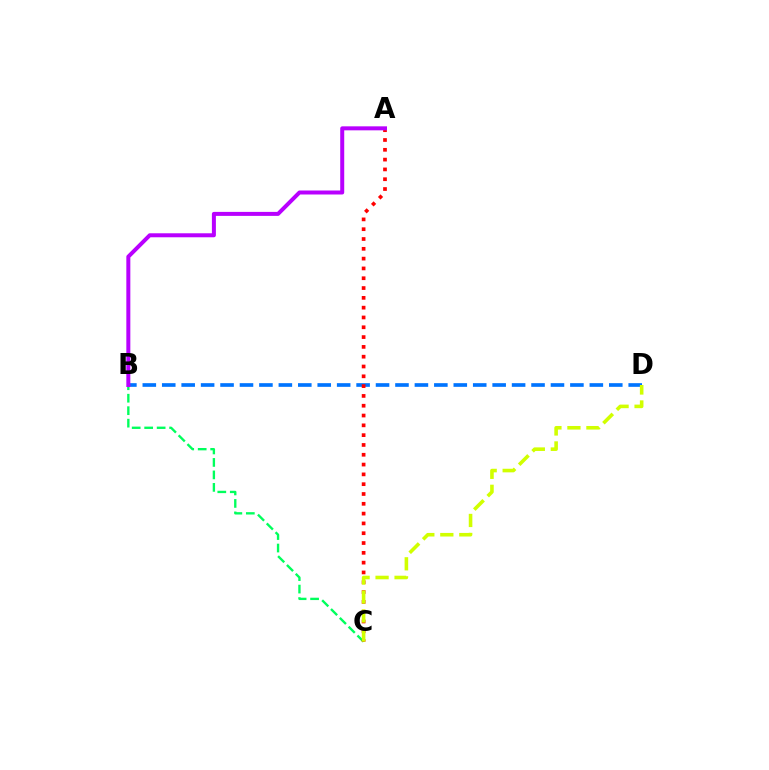{('B', 'C'): [{'color': '#00ff5c', 'line_style': 'dashed', 'thickness': 1.69}], ('B', 'D'): [{'color': '#0074ff', 'line_style': 'dashed', 'thickness': 2.64}], ('A', 'C'): [{'color': '#ff0000', 'line_style': 'dotted', 'thickness': 2.66}], ('C', 'D'): [{'color': '#d1ff00', 'line_style': 'dashed', 'thickness': 2.58}], ('A', 'B'): [{'color': '#b900ff', 'line_style': 'solid', 'thickness': 2.88}]}